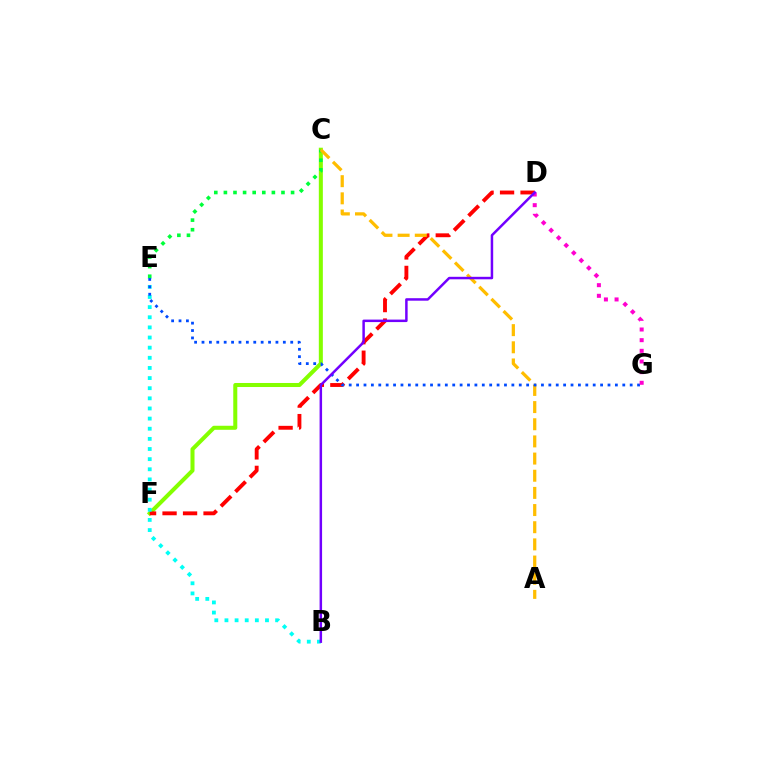{('C', 'F'): [{'color': '#84ff00', 'line_style': 'solid', 'thickness': 2.9}], ('D', 'F'): [{'color': '#ff0000', 'line_style': 'dashed', 'thickness': 2.79}], ('B', 'E'): [{'color': '#00fff6', 'line_style': 'dotted', 'thickness': 2.75}], ('C', 'E'): [{'color': '#00ff39', 'line_style': 'dotted', 'thickness': 2.61}], ('A', 'C'): [{'color': '#ffbd00', 'line_style': 'dashed', 'thickness': 2.33}], ('E', 'G'): [{'color': '#004bff', 'line_style': 'dotted', 'thickness': 2.01}], ('D', 'G'): [{'color': '#ff00cf', 'line_style': 'dotted', 'thickness': 2.9}], ('B', 'D'): [{'color': '#7200ff', 'line_style': 'solid', 'thickness': 1.79}]}